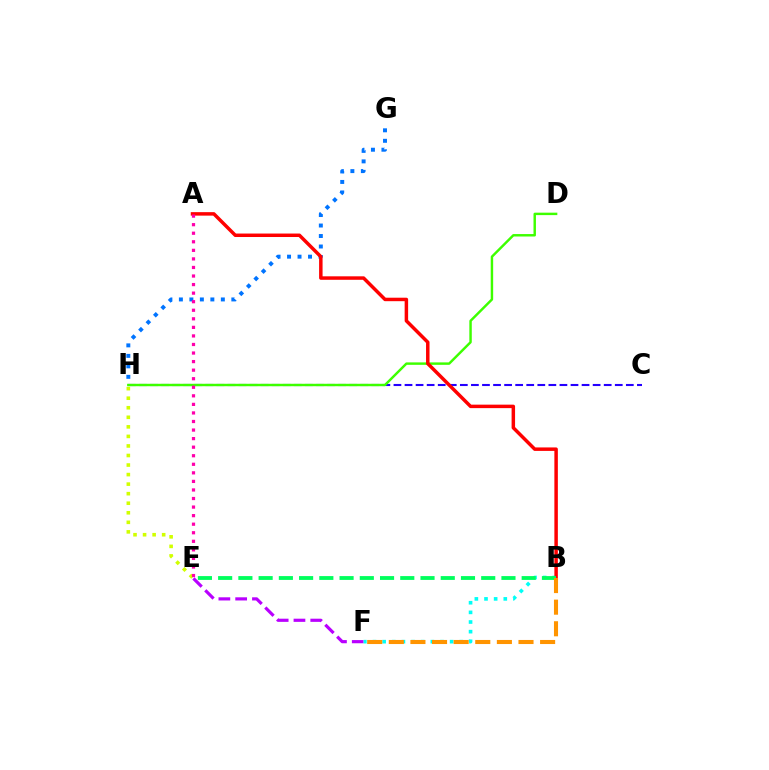{('C', 'H'): [{'color': '#2500ff', 'line_style': 'dashed', 'thickness': 1.5}], ('G', 'H'): [{'color': '#0074ff', 'line_style': 'dotted', 'thickness': 2.85}], ('D', 'H'): [{'color': '#3dff00', 'line_style': 'solid', 'thickness': 1.76}], ('E', 'F'): [{'color': '#b900ff', 'line_style': 'dashed', 'thickness': 2.28}], ('B', 'F'): [{'color': '#00fff6', 'line_style': 'dotted', 'thickness': 2.62}, {'color': '#ff9400', 'line_style': 'dashed', 'thickness': 2.94}], ('A', 'B'): [{'color': '#ff0000', 'line_style': 'solid', 'thickness': 2.5}], ('B', 'E'): [{'color': '#00ff5c', 'line_style': 'dashed', 'thickness': 2.75}], ('E', 'H'): [{'color': '#d1ff00', 'line_style': 'dotted', 'thickness': 2.59}], ('A', 'E'): [{'color': '#ff00ac', 'line_style': 'dotted', 'thickness': 2.33}]}